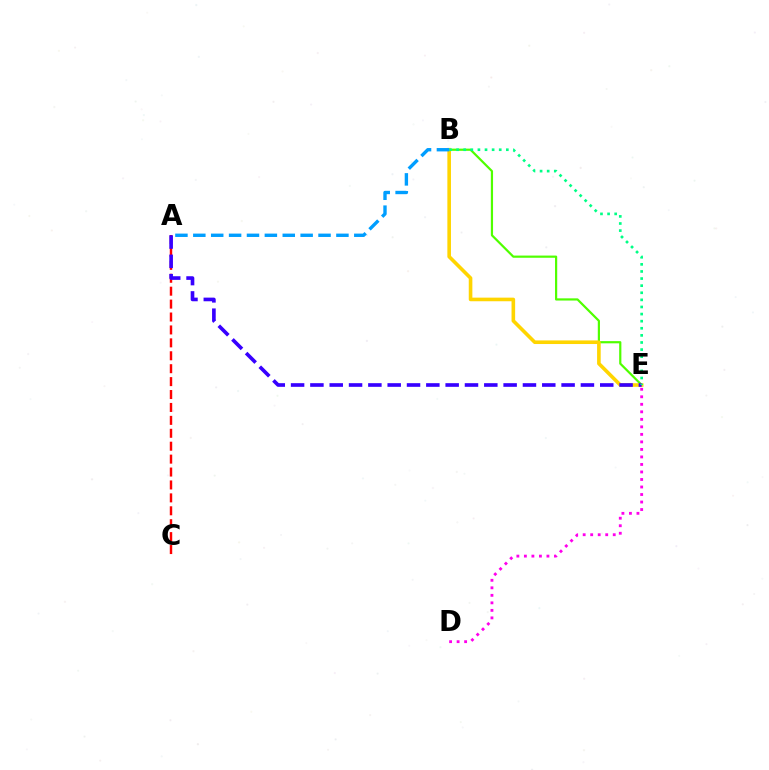{('B', 'E'): [{'color': '#4fff00', 'line_style': 'solid', 'thickness': 1.59}, {'color': '#ffd500', 'line_style': 'solid', 'thickness': 2.6}, {'color': '#00ff86', 'line_style': 'dotted', 'thickness': 1.93}], ('D', 'E'): [{'color': '#ff00ed', 'line_style': 'dotted', 'thickness': 2.04}], ('A', 'C'): [{'color': '#ff0000', 'line_style': 'dashed', 'thickness': 1.75}], ('A', 'E'): [{'color': '#3700ff', 'line_style': 'dashed', 'thickness': 2.62}], ('A', 'B'): [{'color': '#009eff', 'line_style': 'dashed', 'thickness': 2.43}]}